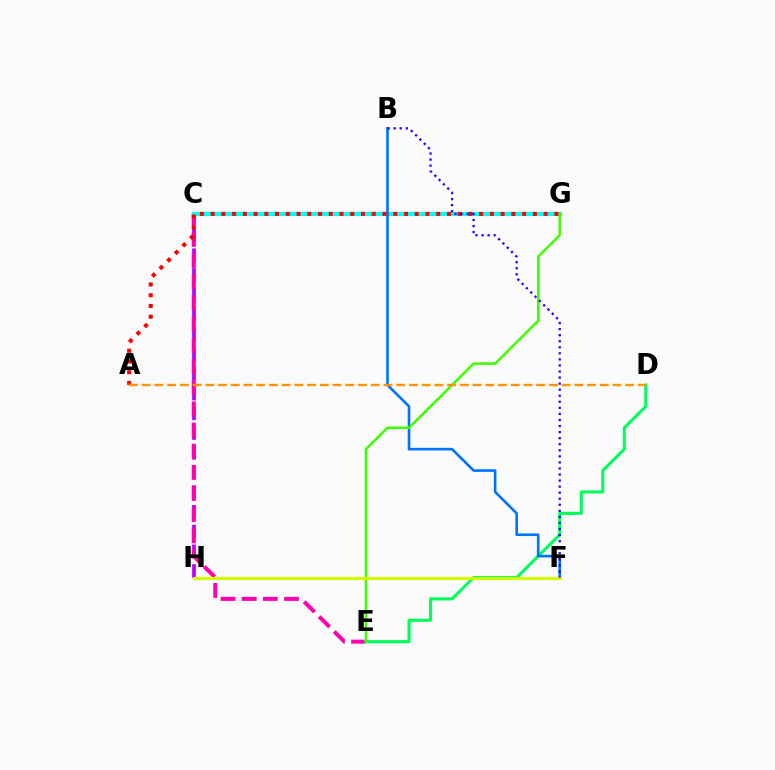{('C', 'H'): [{'color': '#b900ff', 'line_style': 'dashed', 'thickness': 2.68}], ('C', 'E'): [{'color': '#ff00ac', 'line_style': 'dashed', 'thickness': 2.88}], ('D', 'E'): [{'color': '#00ff5c', 'line_style': 'solid', 'thickness': 2.23}], ('C', 'G'): [{'color': '#00fff6', 'line_style': 'solid', 'thickness': 2.99}], ('B', 'F'): [{'color': '#0074ff', 'line_style': 'solid', 'thickness': 1.9}, {'color': '#2500ff', 'line_style': 'dotted', 'thickness': 1.65}], ('E', 'G'): [{'color': '#3dff00', 'line_style': 'solid', 'thickness': 1.79}], ('A', 'G'): [{'color': '#ff0000', 'line_style': 'dotted', 'thickness': 2.92}], ('F', 'H'): [{'color': '#d1ff00', 'line_style': 'solid', 'thickness': 2.29}], ('A', 'D'): [{'color': '#ff9400', 'line_style': 'dashed', 'thickness': 1.73}]}